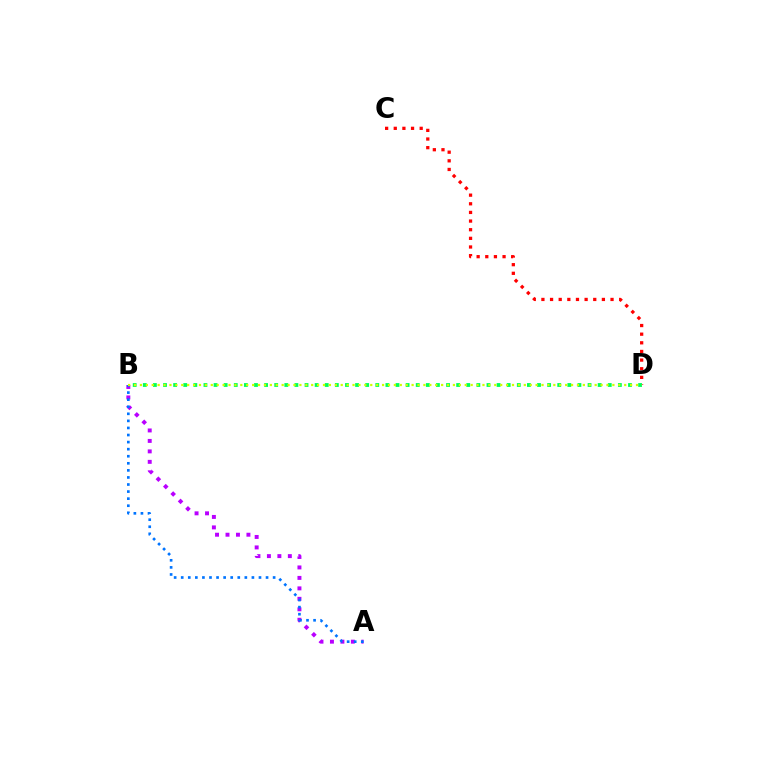{('A', 'B'): [{'color': '#b900ff', 'line_style': 'dotted', 'thickness': 2.84}, {'color': '#0074ff', 'line_style': 'dotted', 'thickness': 1.92}], ('C', 'D'): [{'color': '#ff0000', 'line_style': 'dotted', 'thickness': 2.35}], ('B', 'D'): [{'color': '#00ff5c', 'line_style': 'dotted', 'thickness': 2.75}, {'color': '#d1ff00', 'line_style': 'dotted', 'thickness': 1.6}]}